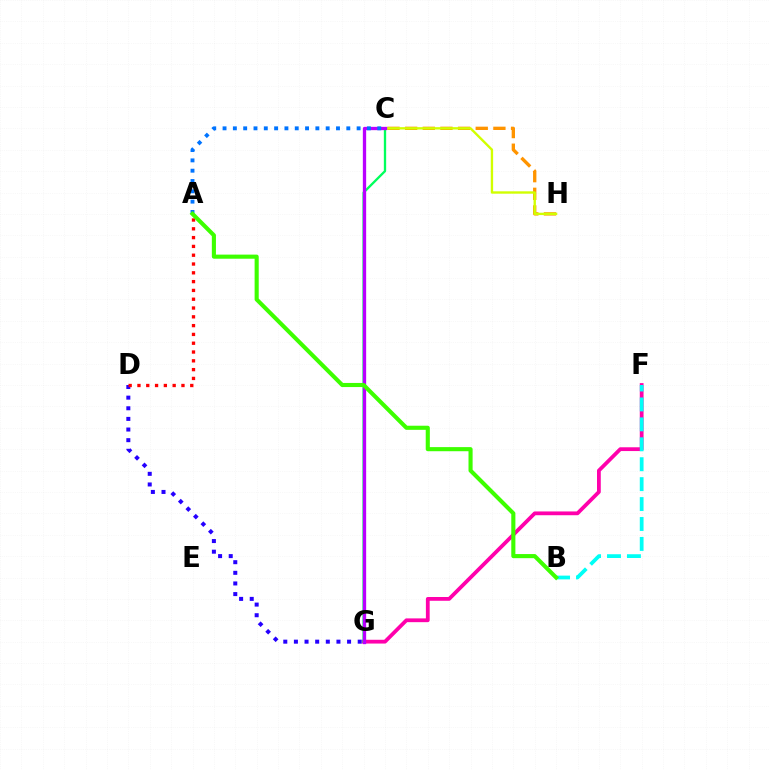{('F', 'G'): [{'color': '#ff00ac', 'line_style': 'solid', 'thickness': 2.72}], ('D', 'G'): [{'color': '#2500ff', 'line_style': 'dotted', 'thickness': 2.89}], ('C', 'H'): [{'color': '#ff9400', 'line_style': 'dashed', 'thickness': 2.4}, {'color': '#d1ff00', 'line_style': 'solid', 'thickness': 1.7}], ('A', 'D'): [{'color': '#ff0000', 'line_style': 'dotted', 'thickness': 2.39}], ('C', 'G'): [{'color': '#00ff5c', 'line_style': 'solid', 'thickness': 1.67}, {'color': '#b900ff', 'line_style': 'solid', 'thickness': 2.38}], ('A', 'C'): [{'color': '#0074ff', 'line_style': 'dotted', 'thickness': 2.8}], ('B', 'F'): [{'color': '#00fff6', 'line_style': 'dashed', 'thickness': 2.71}], ('A', 'B'): [{'color': '#3dff00', 'line_style': 'solid', 'thickness': 2.96}]}